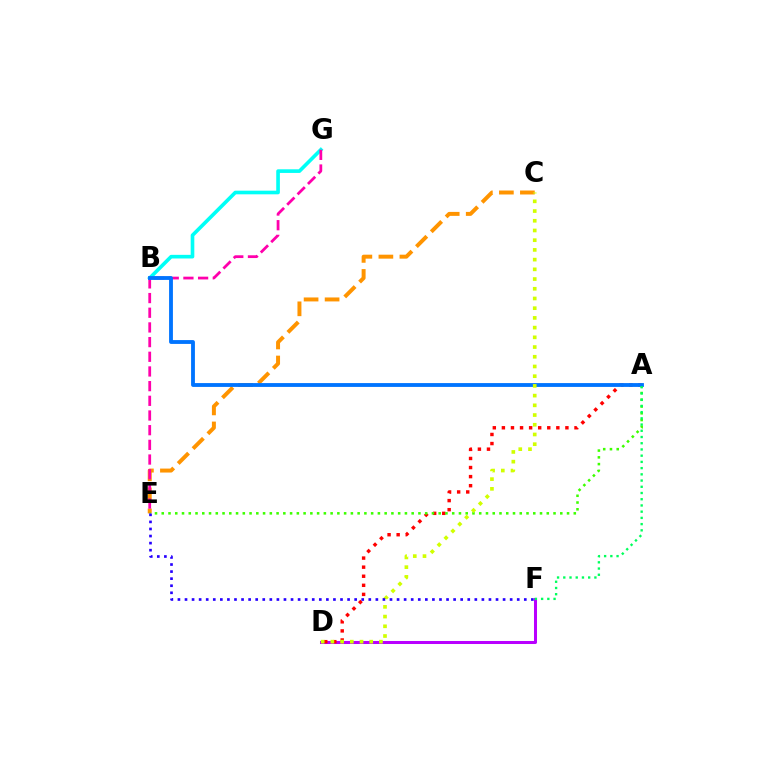{('B', 'G'): [{'color': '#00fff6', 'line_style': 'solid', 'thickness': 2.62}], ('C', 'E'): [{'color': '#ff9400', 'line_style': 'dashed', 'thickness': 2.85}], ('D', 'F'): [{'color': '#b900ff', 'line_style': 'solid', 'thickness': 2.17}], ('A', 'D'): [{'color': '#ff0000', 'line_style': 'dotted', 'thickness': 2.47}], ('E', 'G'): [{'color': '#ff00ac', 'line_style': 'dashed', 'thickness': 1.99}], ('A', 'E'): [{'color': '#3dff00', 'line_style': 'dotted', 'thickness': 1.84}], ('A', 'B'): [{'color': '#0074ff', 'line_style': 'solid', 'thickness': 2.76}], ('C', 'D'): [{'color': '#d1ff00', 'line_style': 'dotted', 'thickness': 2.64}], ('E', 'F'): [{'color': '#2500ff', 'line_style': 'dotted', 'thickness': 1.92}], ('A', 'F'): [{'color': '#00ff5c', 'line_style': 'dotted', 'thickness': 1.69}]}